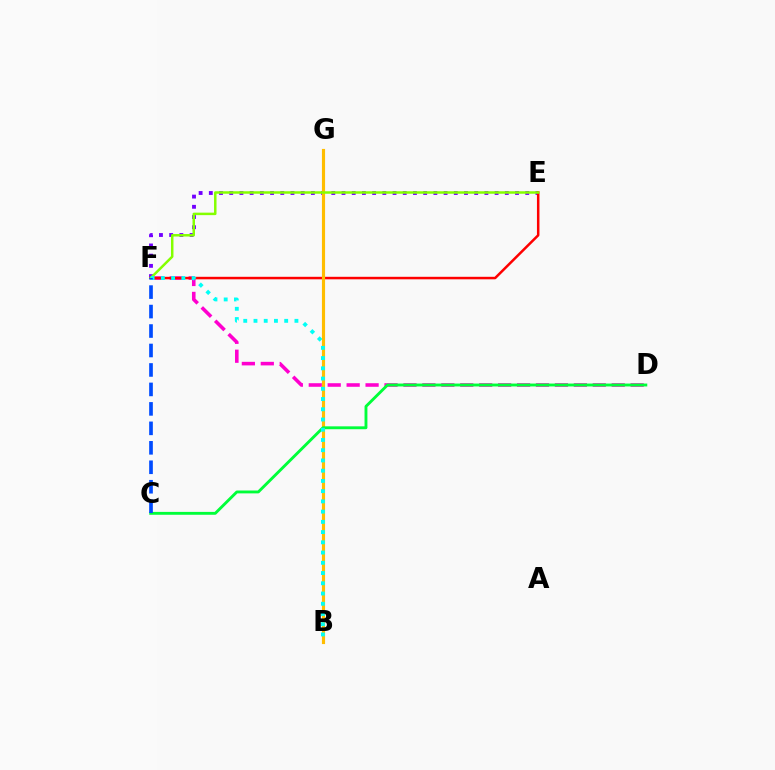{('D', 'F'): [{'color': '#ff00cf', 'line_style': 'dashed', 'thickness': 2.57}], ('E', 'F'): [{'color': '#7200ff', 'line_style': 'dotted', 'thickness': 2.77}, {'color': '#ff0000', 'line_style': 'solid', 'thickness': 1.81}, {'color': '#84ff00', 'line_style': 'solid', 'thickness': 1.79}], ('B', 'G'): [{'color': '#ffbd00', 'line_style': 'solid', 'thickness': 2.27}], ('C', 'D'): [{'color': '#00ff39', 'line_style': 'solid', 'thickness': 2.07}], ('B', 'F'): [{'color': '#00fff6', 'line_style': 'dotted', 'thickness': 2.78}], ('C', 'F'): [{'color': '#004bff', 'line_style': 'dashed', 'thickness': 2.64}]}